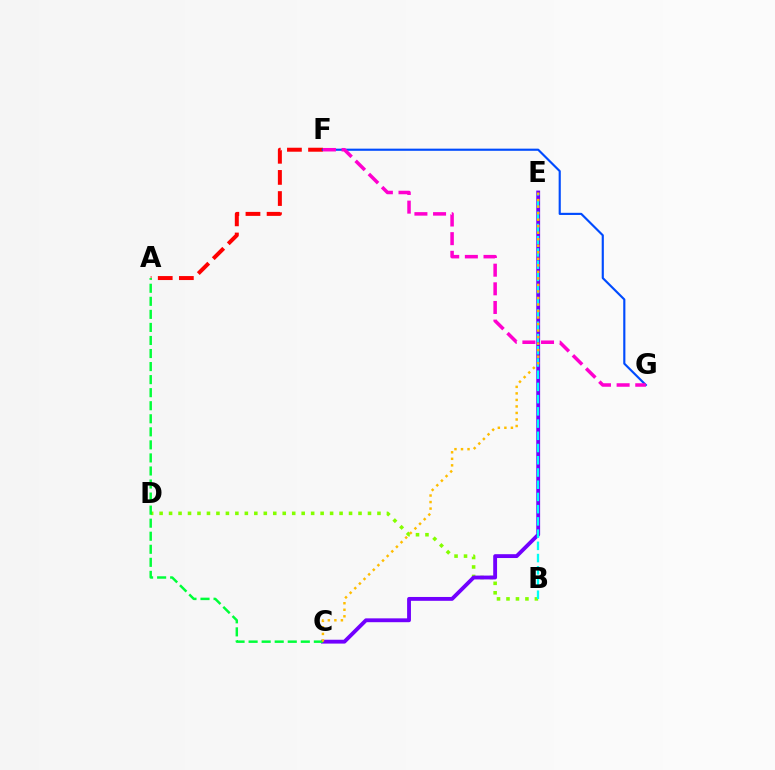{('A', 'F'): [{'color': '#ff0000', 'line_style': 'dashed', 'thickness': 2.87}], ('B', 'D'): [{'color': '#84ff00', 'line_style': 'dotted', 'thickness': 2.57}], ('C', 'E'): [{'color': '#7200ff', 'line_style': 'solid', 'thickness': 2.77}, {'color': '#ffbd00', 'line_style': 'dotted', 'thickness': 1.77}], ('A', 'C'): [{'color': '#00ff39', 'line_style': 'dashed', 'thickness': 1.77}], ('B', 'E'): [{'color': '#00fff6', 'line_style': 'dashed', 'thickness': 1.66}], ('F', 'G'): [{'color': '#004bff', 'line_style': 'solid', 'thickness': 1.55}, {'color': '#ff00cf', 'line_style': 'dashed', 'thickness': 2.53}]}